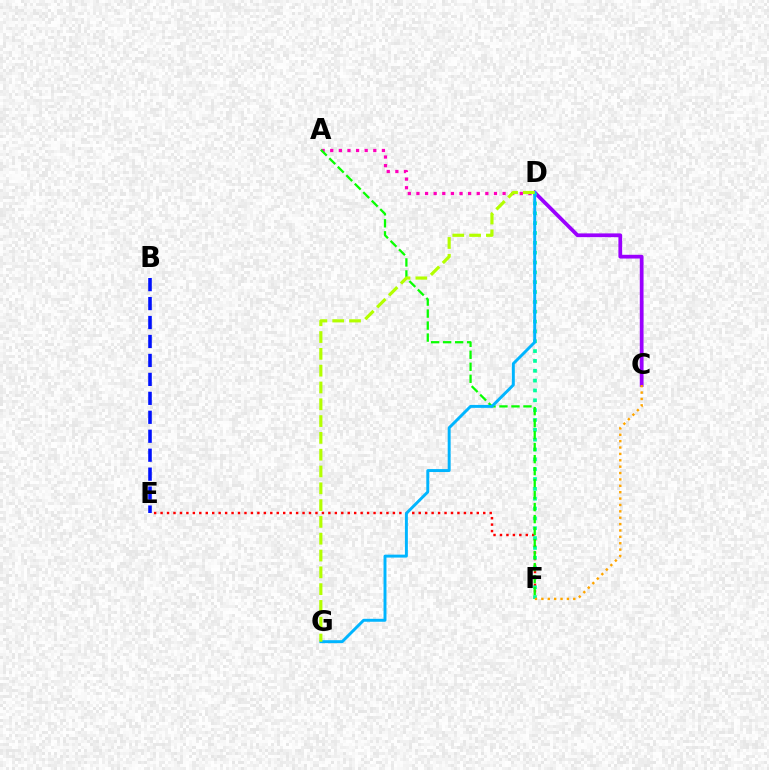{('C', 'D'): [{'color': '#9b00ff', 'line_style': 'solid', 'thickness': 2.7}], ('E', 'F'): [{'color': '#ff0000', 'line_style': 'dotted', 'thickness': 1.75}], ('D', 'F'): [{'color': '#00ff9d', 'line_style': 'dotted', 'thickness': 2.67}], ('A', 'D'): [{'color': '#ff00bd', 'line_style': 'dotted', 'thickness': 2.34}], ('B', 'E'): [{'color': '#0010ff', 'line_style': 'dashed', 'thickness': 2.57}], ('A', 'F'): [{'color': '#08ff00', 'line_style': 'dashed', 'thickness': 1.63}], ('D', 'G'): [{'color': '#00b5ff', 'line_style': 'solid', 'thickness': 2.11}, {'color': '#b3ff00', 'line_style': 'dashed', 'thickness': 2.28}], ('C', 'F'): [{'color': '#ffa500', 'line_style': 'dotted', 'thickness': 1.73}]}